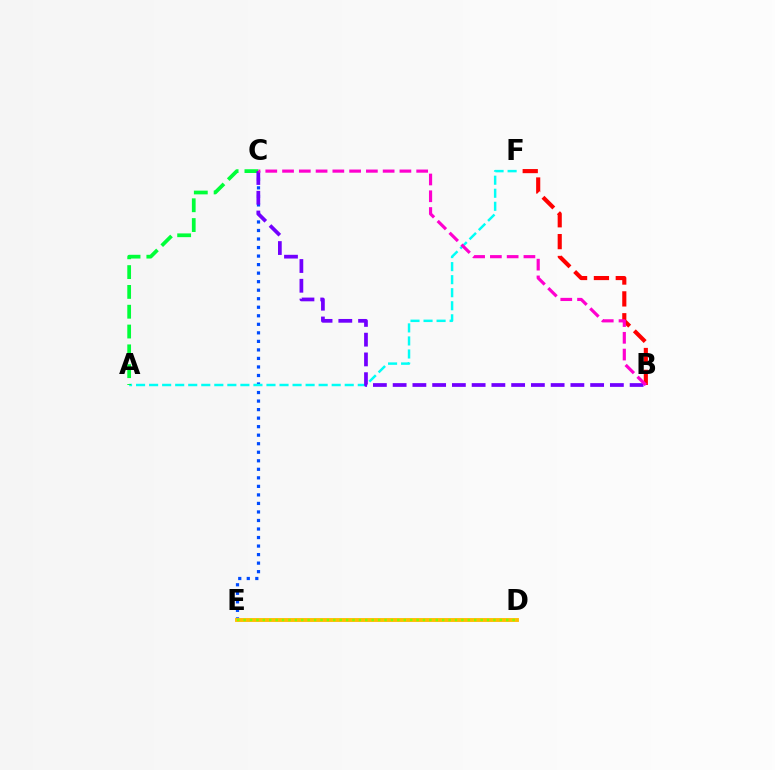{('C', 'E'): [{'color': '#004bff', 'line_style': 'dotted', 'thickness': 2.32}], ('A', 'F'): [{'color': '#00fff6', 'line_style': 'dashed', 'thickness': 1.77}], ('A', 'C'): [{'color': '#00ff39', 'line_style': 'dashed', 'thickness': 2.69}], ('B', 'F'): [{'color': '#ff0000', 'line_style': 'dashed', 'thickness': 2.97}], ('D', 'E'): [{'color': '#ffbd00', 'line_style': 'solid', 'thickness': 2.78}, {'color': '#84ff00', 'line_style': 'dotted', 'thickness': 1.74}], ('B', 'C'): [{'color': '#7200ff', 'line_style': 'dashed', 'thickness': 2.68}, {'color': '#ff00cf', 'line_style': 'dashed', 'thickness': 2.28}]}